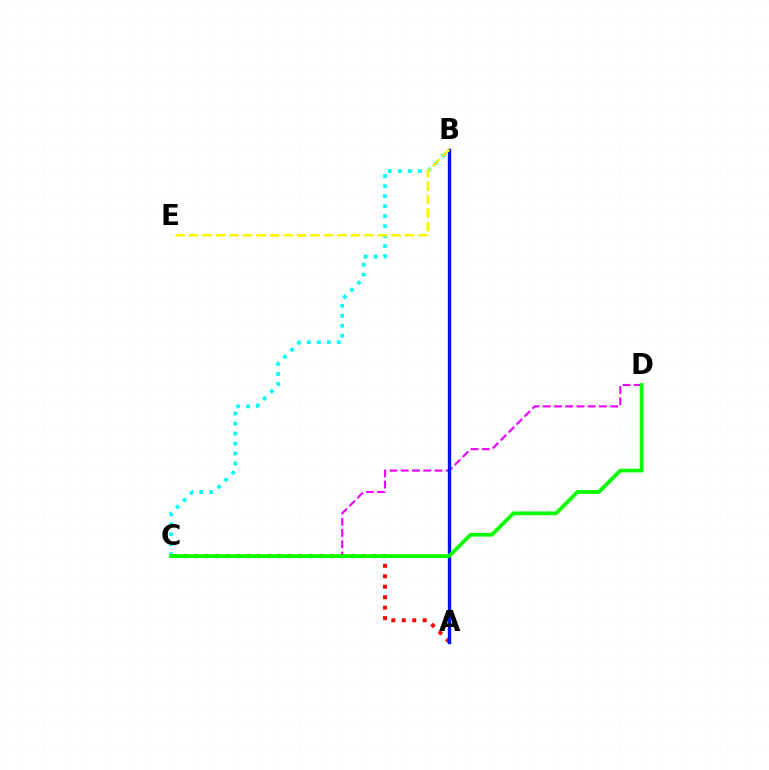{('A', 'C'): [{'color': '#ff0000', 'line_style': 'dotted', 'thickness': 2.84}], ('C', 'D'): [{'color': '#ee00ff', 'line_style': 'dashed', 'thickness': 1.53}, {'color': '#08ff00', 'line_style': 'solid', 'thickness': 2.7}], ('A', 'B'): [{'color': '#0010ff', 'line_style': 'solid', 'thickness': 2.42}], ('B', 'C'): [{'color': '#00fff6', 'line_style': 'dotted', 'thickness': 2.71}], ('B', 'E'): [{'color': '#fcf500', 'line_style': 'dashed', 'thickness': 1.83}]}